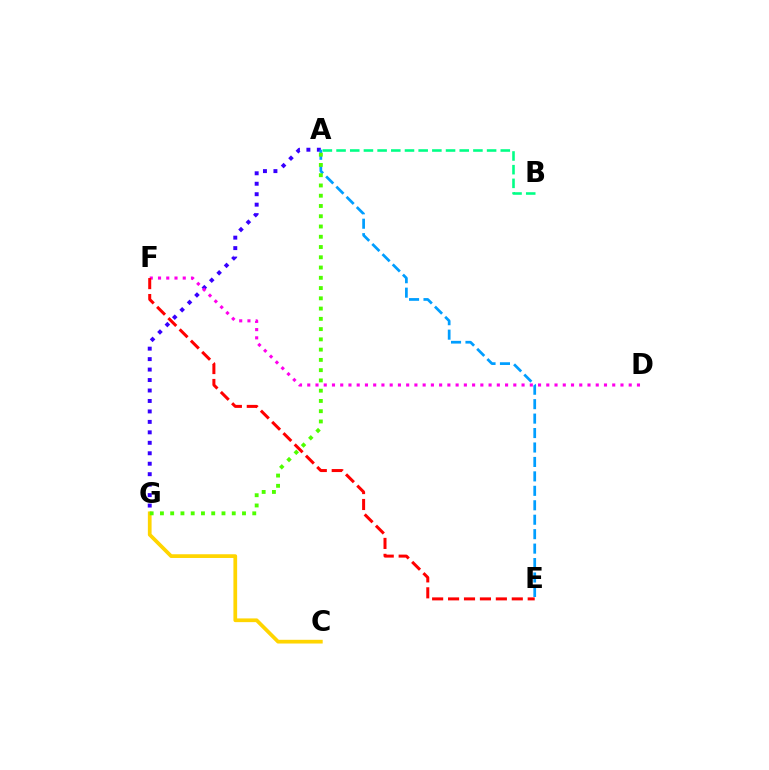{('A', 'G'): [{'color': '#3700ff', 'line_style': 'dotted', 'thickness': 2.84}, {'color': '#4fff00', 'line_style': 'dotted', 'thickness': 2.79}], ('C', 'G'): [{'color': '#ffd500', 'line_style': 'solid', 'thickness': 2.68}], ('A', 'E'): [{'color': '#009eff', 'line_style': 'dashed', 'thickness': 1.96}], ('A', 'B'): [{'color': '#00ff86', 'line_style': 'dashed', 'thickness': 1.86}], ('D', 'F'): [{'color': '#ff00ed', 'line_style': 'dotted', 'thickness': 2.24}], ('E', 'F'): [{'color': '#ff0000', 'line_style': 'dashed', 'thickness': 2.16}]}